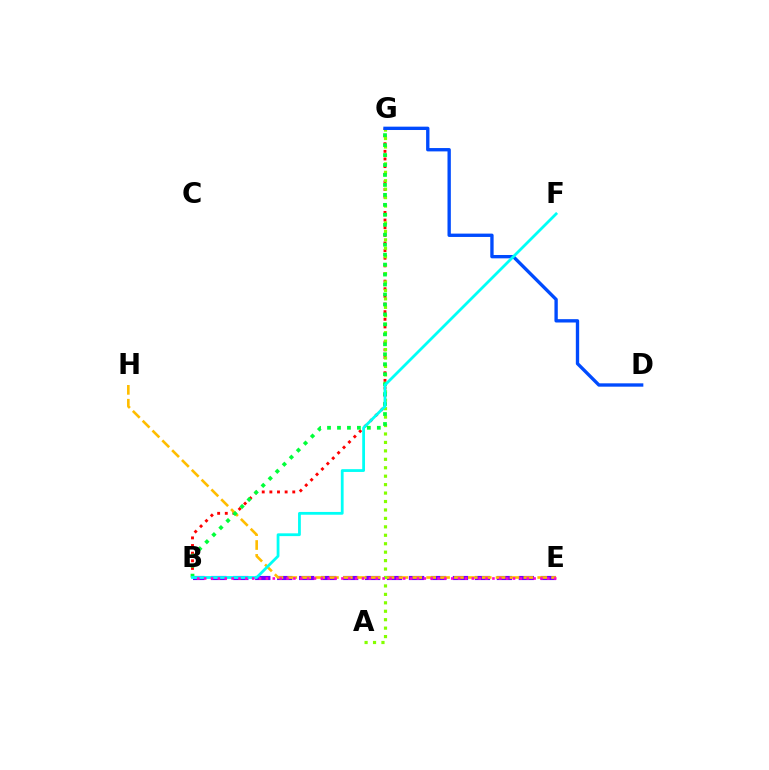{('B', 'E'): [{'color': '#7200ff', 'line_style': 'dashed', 'thickness': 2.98}, {'color': '#ff00cf', 'line_style': 'dotted', 'thickness': 1.86}], ('B', 'G'): [{'color': '#ff0000', 'line_style': 'dotted', 'thickness': 2.07}, {'color': '#00ff39', 'line_style': 'dotted', 'thickness': 2.71}], ('E', 'H'): [{'color': '#ffbd00', 'line_style': 'dashed', 'thickness': 1.89}], ('A', 'G'): [{'color': '#84ff00', 'line_style': 'dotted', 'thickness': 2.29}], ('D', 'G'): [{'color': '#004bff', 'line_style': 'solid', 'thickness': 2.41}], ('B', 'F'): [{'color': '#00fff6', 'line_style': 'solid', 'thickness': 2.0}]}